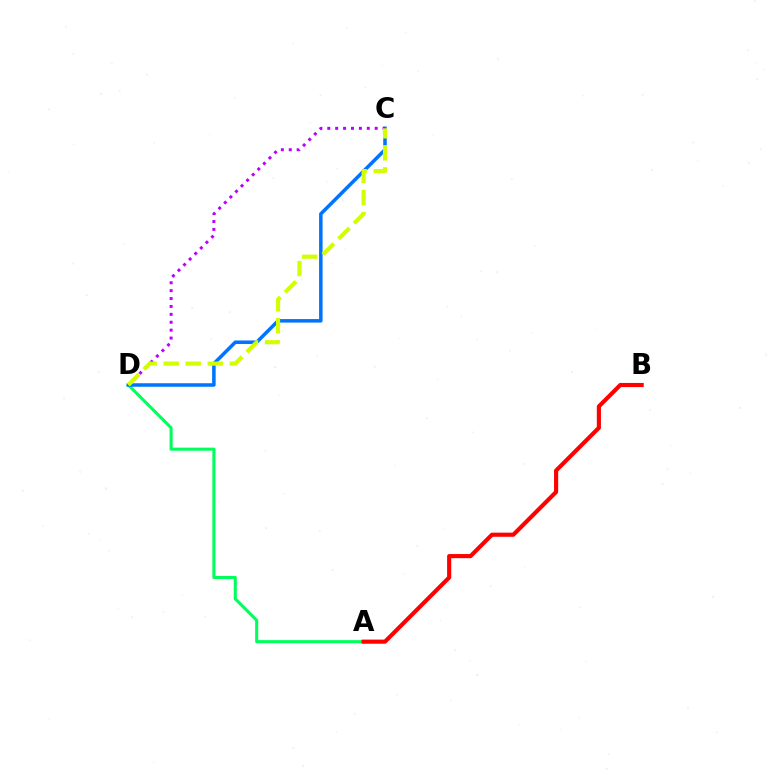{('A', 'D'): [{'color': '#00ff5c', 'line_style': 'solid', 'thickness': 2.21}], ('C', 'D'): [{'color': '#0074ff', 'line_style': 'solid', 'thickness': 2.54}, {'color': '#b900ff', 'line_style': 'dotted', 'thickness': 2.15}, {'color': '#d1ff00', 'line_style': 'dashed', 'thickness': 2.99}], ('A', 'B'): [{'color': '#ff0000', 'line_style': 'solid', 'thickness': 2.97}]}